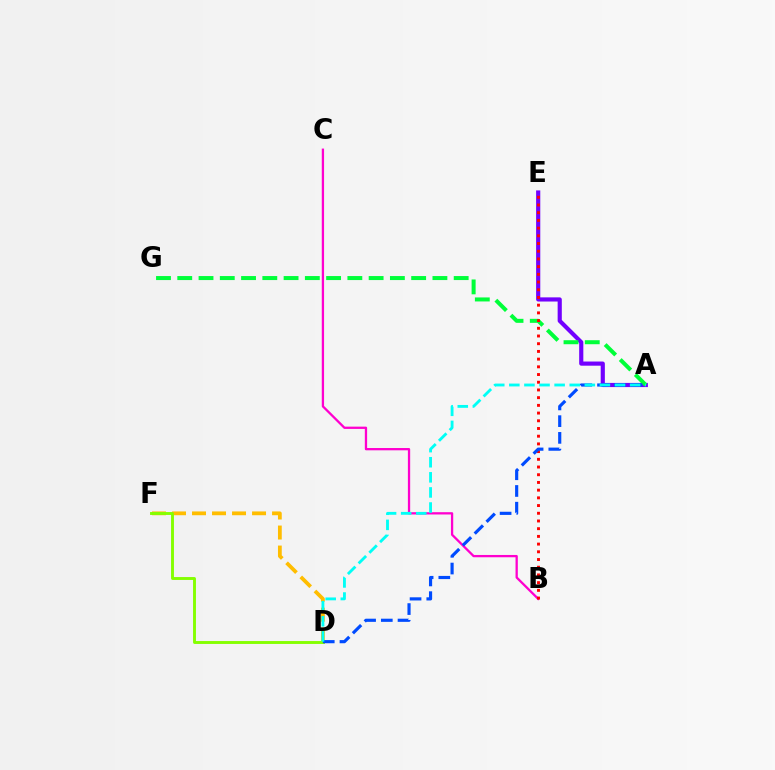{('D', 'F'): [{'color': '#ffbd00', 'line_style': 'dashed', 'thickness': 2.72}, {'color': '#84ff00', 'line_style': 'solid', 'thickness': 2.09}], ('B', 'C'): [{'color': '#ff00cf', 'line_style': 'solid', 'thickness': 1.65}], ('A', 'E'): [{'color': '#7200ff', 'line_style': 'solid', 'thickness': 2.99}], ('A', 'G'): [{'color': '#00ff39', 'line_style': 'dashed', 'thickness': 2.89}], ('B', 'E'): [{'color': '#ff0000', 'line_style': 'dotted', 'thickness': 2.09}], ('A', 'D'): [{'color': '#004bff', 'line_style': 'dashed', 'thickness': 2.27}, {'color': '#00fff6', 'line_style': 'dashed', 'thickness': 2.05}]}